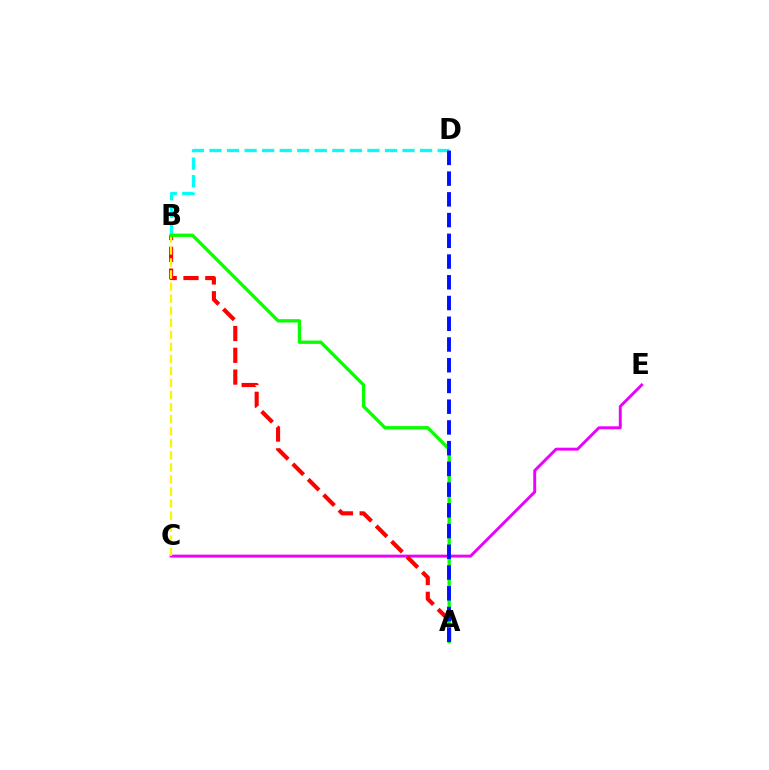{('C', 'E'): [{'color': '#ee00ff', 'line_style': 'solid', 'thickness': 2.11}], ('B', 'D'): [{'color': '#00fff6', 'line_style': 'dashed', 'thickness': 2.38}], ('A', 'B'): [{'color': '#ff0000', 'line_style': 'dashed', 'thickness': 2.96}, {'color': '#08ff00', 'line_style': 'solid', 'thickness': 2.39}], ('B', 'C'): [{'color': '#fcf500', 'line_style': 'dashed', 'thickness': 1.64}], ('A', 'D'): [{'color': '#0010ff', 'line_style': 'dashed', 'thickness': 2.82}]}